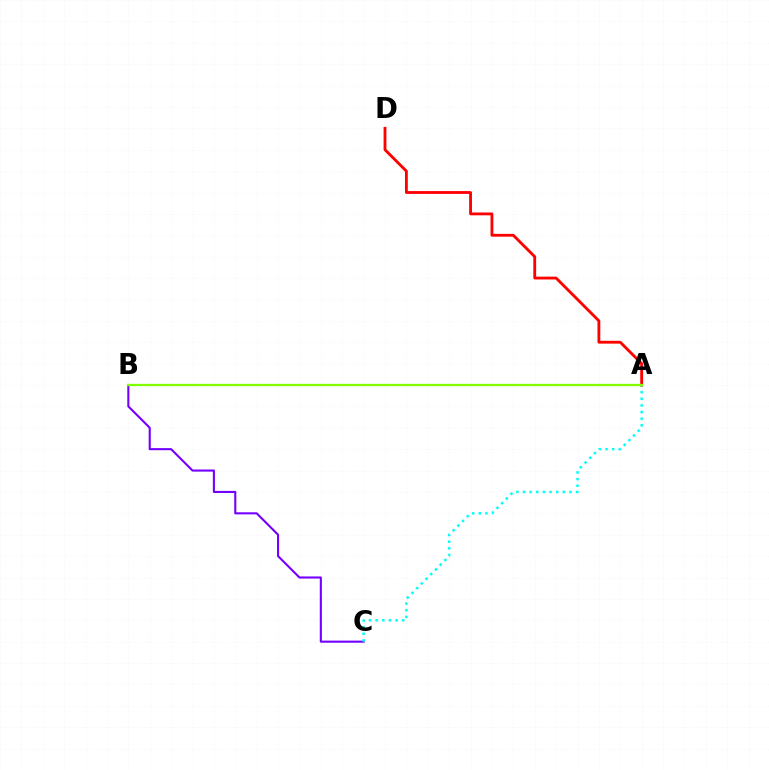{('B', 'C'): [{'color': '#7200ff', 'line_style': 'solid', 'thickness': 1.51}], ('A', 'C'): [{'color': '#00fff6', 'line_style': 'dotted', 'thickness': 1.8}], ('A', 'D'): [{'color': '#ff0000', 'line_style': 'solid', 'thickness': 2.04}], ('A', 'B'): [{'color': '#84ff00', 'line_style': 'solid', 'thickness': 1.65}]}